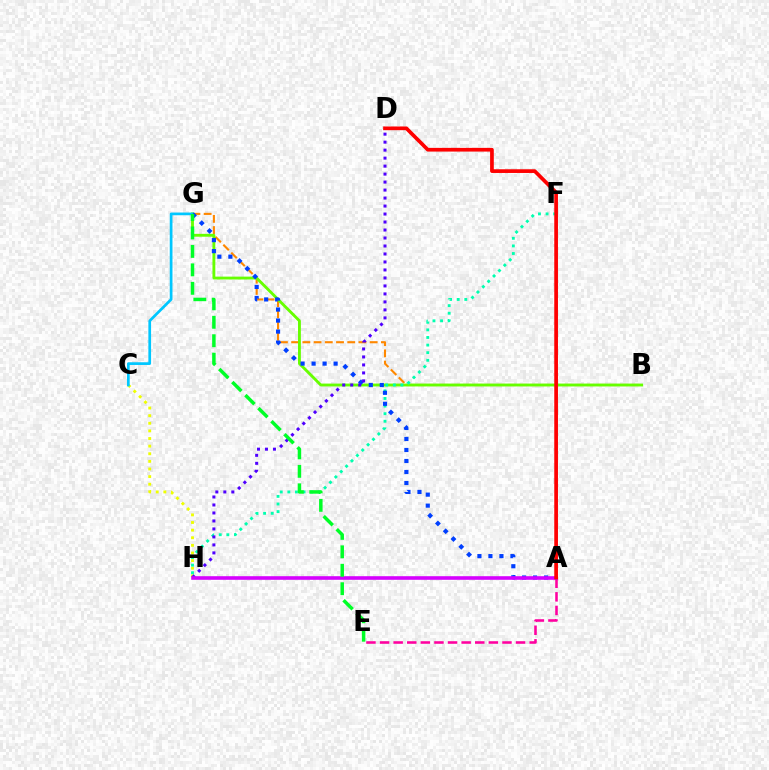{('C', 'H'): [{'color': '#eeff00', 'line_style': 'dotted', 'thickness': 2.07}], ('B', 'G'): [{'color': '#ff8800', 'line_style': 'dashed', 'thickness': 1.52}, {'color': '#66ff00', 'line_style': 'solid', 'thickness': 2.06}], ('F', 'H'): [{'color': '#00ffaf', 'line_style': 'dotted', 'thickness': 2.07}], ('C', 'G'): [{'color': '#00c7ff', 'line_style': 'solid', 'thickness': 1.95}], ('A', 'G'): [{'color': '#003fff', 'line_style': 'dotted', 'thickness': 2.99}], ('A', 'E'): [{'color': '#ff00a0', 'line_style': 'dashed', 'thickness': 1.85}], ('D', 'H'): [{'color': '#4f00ff', 'line_style': 'dotted', 'thickness': 2.17}], ('A', 'H'): [{'color': '#d600ff', 'line_style': 'solid', 'thickness': 2.59}], ('E', 'G'): [{'color': '#00ff27', 'line_style': 'dashed', 'thickness': 2.51}], ('A', 'D'): [{'color': '#ff0000', 'line_style': 'solid', 'thickness': 2.67}]}